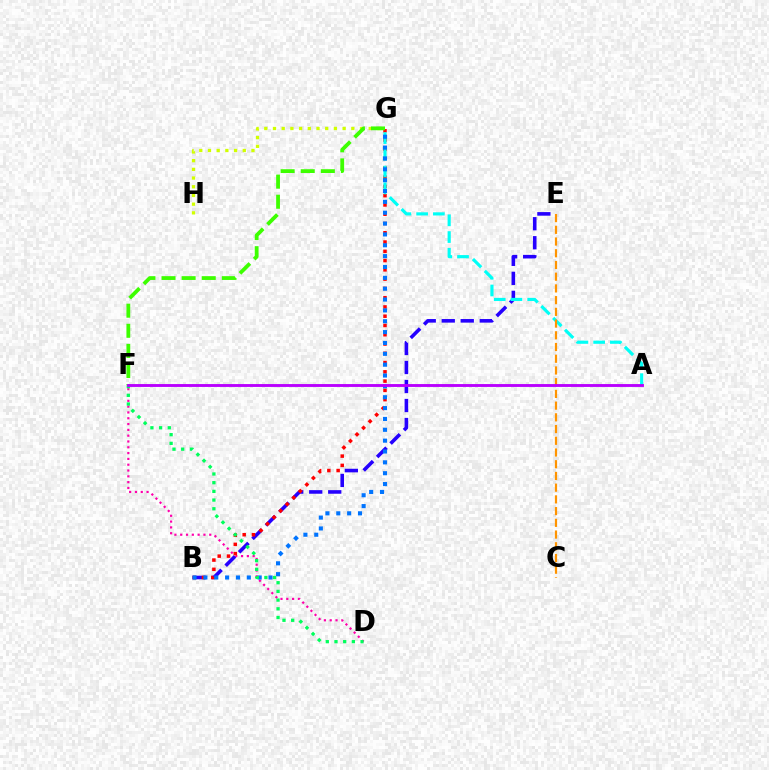{('D', 'F'): [{'color': '#ff00ac', 'line_style': 'dotted', 'thickness': 1.58}, {'color': '#00ff5c', 'line_style': 'dotted', 'thickness': 2.36}], ('G', 'H'): [{'color': '#d1ff00', 'line_style': 'dotted', 'thickness': 2.36}], ('B', 'E'): [{'color': '#2500ff', 'line_style': 'dashed', 'thickness': 2.58}], ('B', 'G'): [{'color': '#ff0000', 'line_style': 'dotted', 'thickness': 2.52}, {'color': '#0074ff', 'line_style': 'dotted', 'thickness': 2.95}], ('A', 'G'): [{'color': '#00fff6', 'line_style': 'dashed', 'thickness': 2.27}], ('F', 'G'): [{'color': '#3dff00', 'line_style': 'dashed', 'thickness': 2.73}], ('C', 'E'): [{'color': '#ff9400', 'line_style': 'dashed', 'thickness': 1.59}], ('A', 'F'): [{'color': '#b900ff', 'line_style': 'solid', 'thickness': 2.07}]}